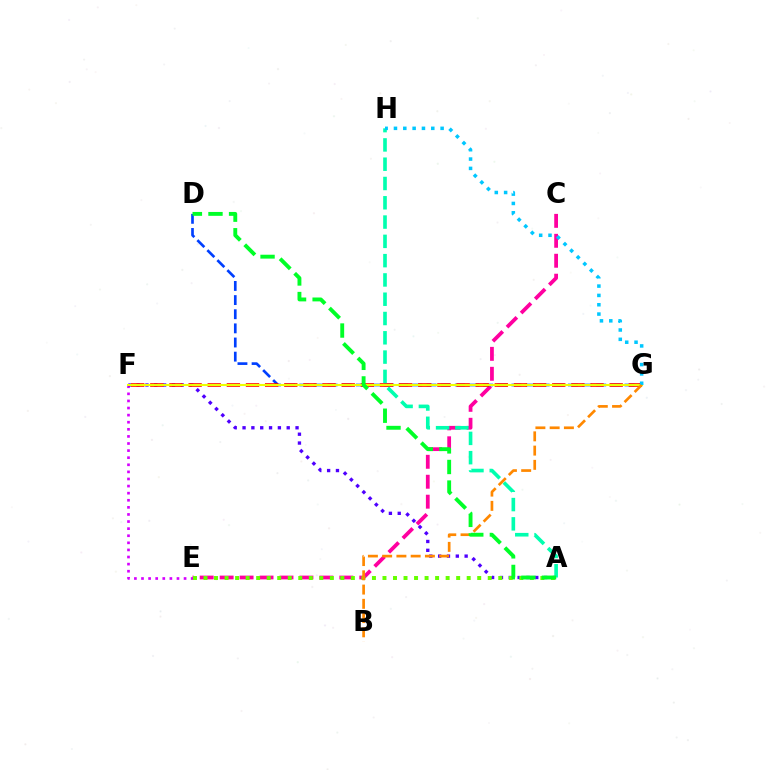{('E', 'F'): [{'color': '#d600ff', 'line_style': 'dotted', 'thickness': 1.93}], ('A', 'F'): [{'color': '#4f00ff', 'line_style': 'dotted', 'thickness': 2.4}], ('C', 'E'): [{'color': '#ff00a0', 'line_style': 'dashed', 'thickness': 2.71}], ('A', 'E'): [{'color': '#66ff00', 'line_style': 'dotted', 'thickness': 2.86}], ('D', 'G'): [{'color': '#003fff', 'line_style': 'dashed', 'thickness': 1.92}], ('F', 'G'): [{'color': '#ff0000', 'line_style': 'dashed', 'thickness': 2.6}, {'color': '#eeff00', 'line_style': 'solid', 'thickness': 1.5}], ('A', 'H'): [{'color': '#00ffaf', 'line_style': 'dashed', 'thickness': 2.62}], ('G', 'H'): [{'color': '#00c7ff', 'line_style': 'dotted', 'thickness': 2.53}], ('B', 'G'): [{'color': '#ff8800', 'line_style': 'dashed', 'thickness': 1.94}], ('A', 'D'): [{'color': '#00ff27', 'line_style': 'dashed', 'thickness': 2.8}]}